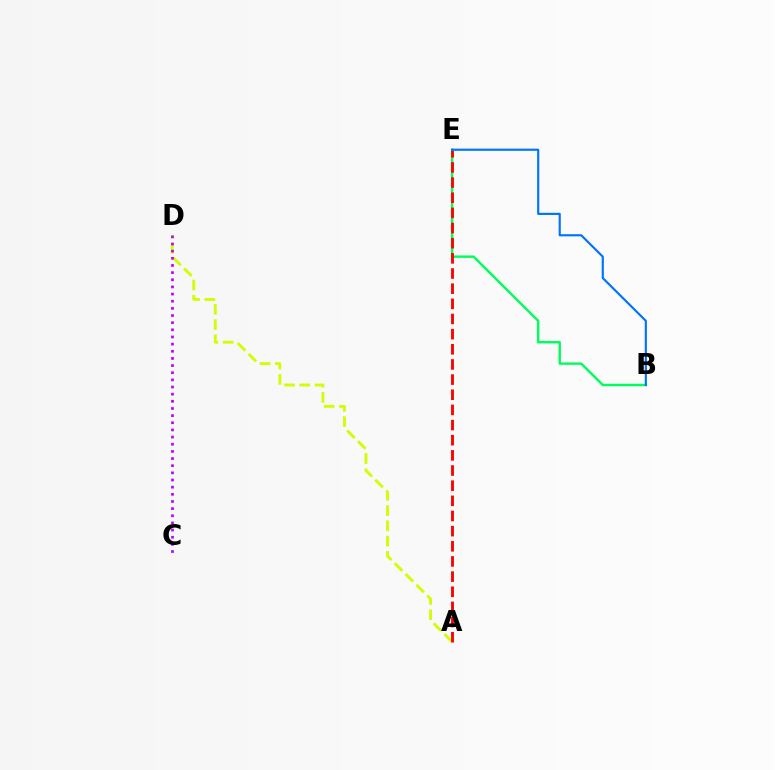{('B', 'E'): [{'color': '#00ff5c', 'line_style': 'solid', 'thickness': 1.75}, {'color': '#0074ff', 'line_style': 'solid', 'thickness': 1.56}], ('A', 'D'): [{'color': '#d1ff00', 'line_style': 'dashed', 'thickness': 2.07}], ('A', 'E'): [{'color': '#ff0000', 'line_style': 'dashed', 'thickness': 2.06}], ('C', 'D'): [{'color': '#b900ff', 'line_style': 'dotted', 'thickness': 1.94}]}